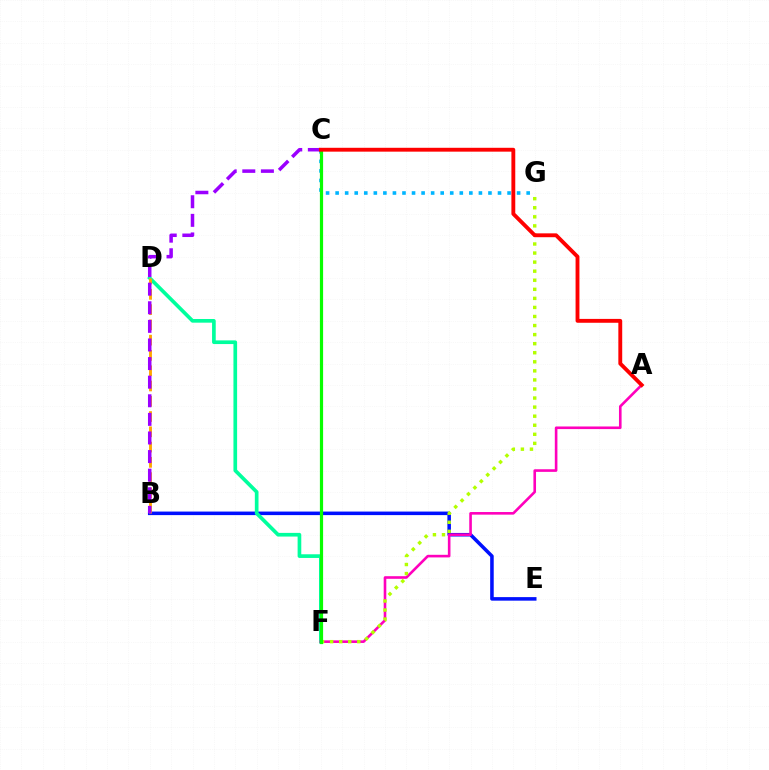{('B', 'E'): [{'color': '#0010ff', 'line_style': 'solid', 'thickness': 2.55}], ('D', 'F'): [{'color': '#00ff9d', 'line_style': 'solid', 'thickness': 2.64}], ('C', 'G'): [{'color': '#00b5ff', 'line_style': 'dotted', 'thickness': 2.6}], ('B', 'D'): [{'color': '#ffa500', 'line_style': 'dashed', 'thickness': 2.07}], ('B', 'C'): [{'color': '#9b00ff', 'line_style': 'dashed', 'thickness': 2.53}], ('A', 'F'): [{'color': '#ff00bd', 'line_style': 'solid', 'thickness': 1.88}], ('F', 'G'): [{'color': '#b3ff00', 'line_style': 'dotted', 'thickness': 2.46}], ('C', 'F'): [{'color': '#08ff00', 'line_style': 'solid', 'thickness': 2.3}], ('A', 'C'): [{'color': '#ff0000', 'line_style': 'solid', 'thickness': 2.78}]}